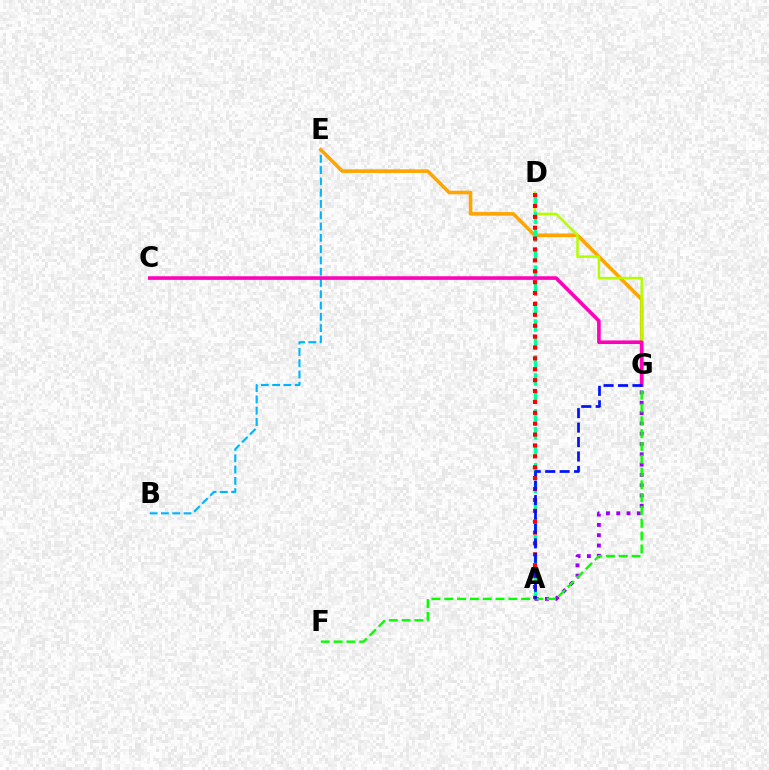{('B', 'E'): [{'color': '#00b5ff', 'line_style': 'dashed', 'thickness': 1.53}], ('E', 'G'): [{'color': '#ffa500', 'line_style': 'solid', 'thickness': 2.59}], ('D', 'G'): [{'color': '#b3ff00', 'line_style': 'solid', 'thickness': 1.82}], ('A', 'G'): [{'color': '#9b00ff', 'line_style': 'dotted', 'thickness': 2.8}, {'color': '#0010ff', 'line_style': 'dashed', 'thickness': 1.96}], ('A', 'D'): [{'color': '#00ff9d', 'line_style': 'dashed', 'thickness': 2.44}, {'color': '#ff0000', 'line_style': 'dotted', 'thickness': 2.96}], ('F', 'G'): [{'color': '#08ff00', 'line_style': 'dashed', 'thickness': 1.74}], ('C', 'G'): [{'color': '#ff00bd', 'line_style': 'solid', 'thickness': 2.6}]}